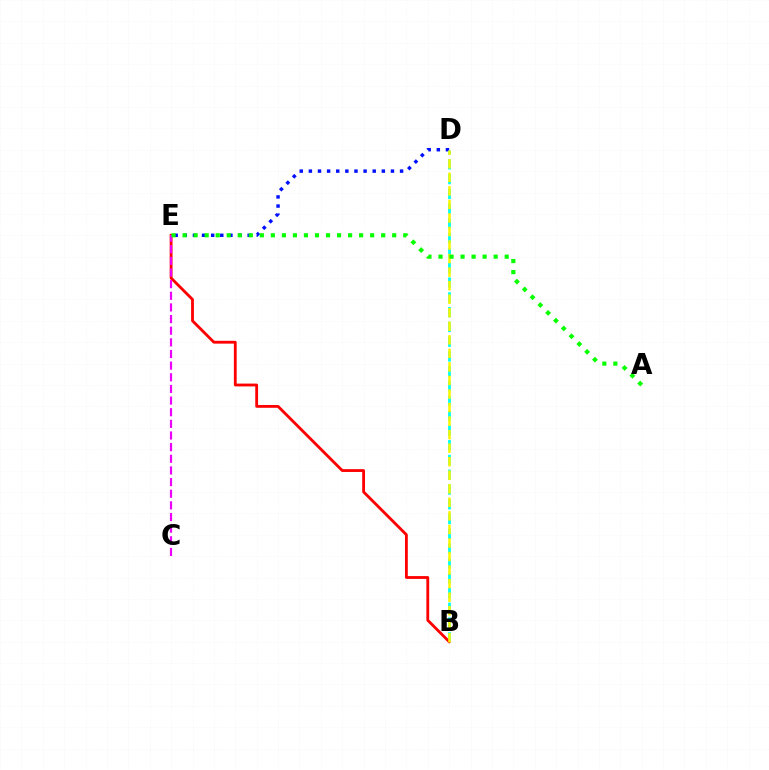{('D', 'E'): [{'color': '#0010ff', 'line_style': 'dotted', 'thickness': 2.48}], ('B', 'D'): [{'color': '#00fff6', 'line_style': 'dashed', 'thickness': 2.01}, {'color': '#fcf500', 'line_style': 'dashed', 'thickness': 1.84}], ('B', 'E'): [{'color': '#ff0000', 'line_style': 'solid', 'thickness': 2.03}], ('C', 'E'): [{'color': '#ee00ff', 'line_style': 'dashed', 'thickness': 1.58}], ('A', 'E'): [{'color': '#08ff00', 'line_style': 'dotted', 'thickness': 3.0}]}